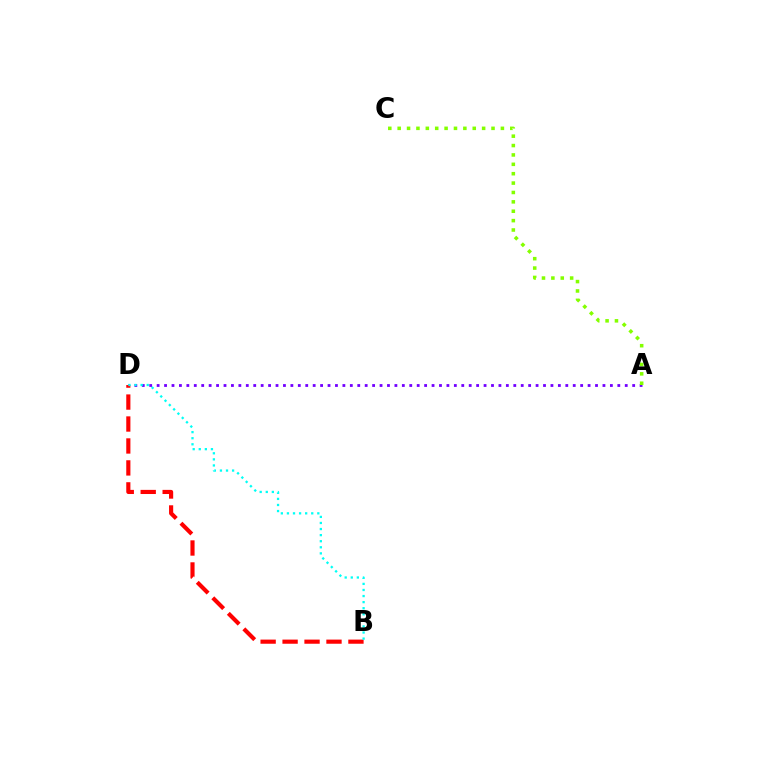{('A', 'D'): [{'color': '#7200ff', 'line_style': 'dotted', 'thickness': 2.02}], ('A', 'C'): [{'color': '#84ff00', 'line_style': 'dotted', 'thickness': 2.55}], ('B', 'D'): [{'color': '#ff0000', 'line_style': 'dashed', 'thickness': 2.98}, {'color': '#00fff6', 'line_style': 'dotted', 'thickness': 1.65}]}